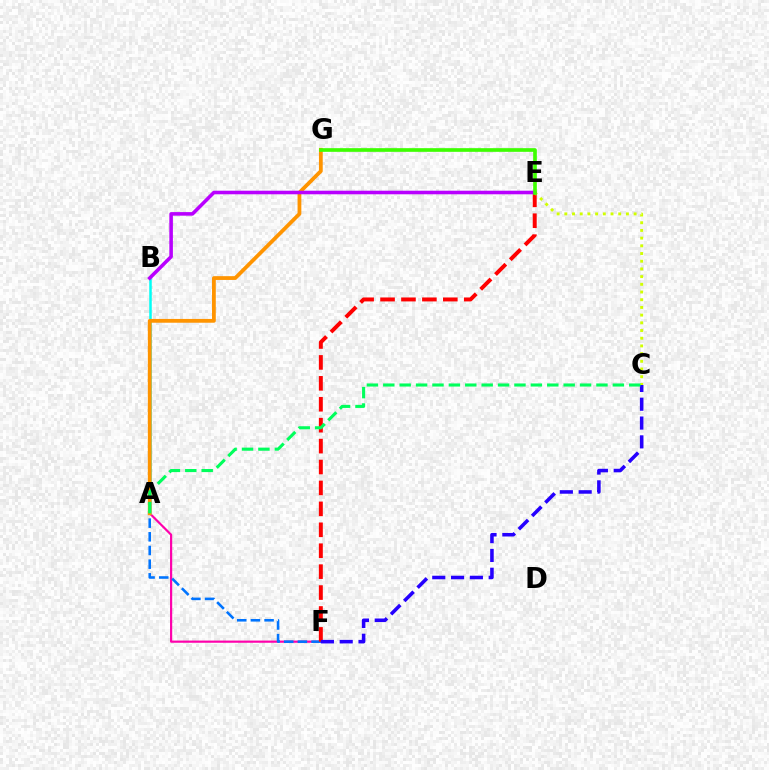{('A', 'F'): [{'color': '#ff00ac', 'line_style': 'solid', 'thickness': 1.57}, {'color': '#0074ff', 'line_style': 'dashed', 'thickness': 1.86}], ('A', 'B'): [{'color': '#00fff6', 'line_style': 'solid', 'thickness': 1.81}], ('E', 'F'): [{'color': '#ff0000', 'line_style': 'dashed', 'thickness': 2.84}], ('A', 'G'): [{'color': '#ff9400', 'line_style': 'solid', 'thickness': 2.72}], ('C', 'E'): [{'color': '#d1ff00', 'line_style': 'dotted', 'thickness': 2.09}], ('C', 'F'): [{'color': '#2500ff', 'line_style': 'dashed', 'thickness': 2.56}], ('A', 'C'): [{'color': '#00ff5c', 'line_style': 'dashed', 'thickness': 2.23}], ('B', 'E'): [{'color': '#b900ff', 'line_style': 'solid', 'thickness': 2.57}], ('E', 'G'): [{'color': '#3dff00', 'line_style': 'solid', 'thickness': 2.64}]}